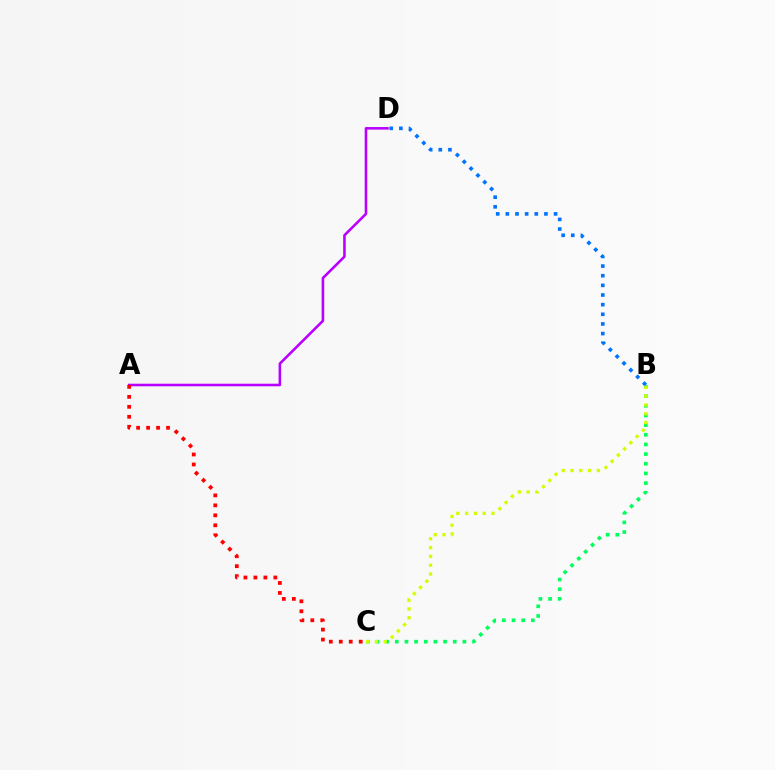{('A', 'D'): [{'color': '#b900ff', 'line_style': 'solid', 'thickness': 1.86}], ('B', 'C'): [{'color': '#00ff5c', 'line_style': 'dotted', 'thickness': 2.62}, {'color': '#d1ff00', 'line_style': 'dotted', 'thickness': 2.39}], ('B', 'D'): [{'color': '#0074ff', 'line_style': 'dotted', 'thickness': 2.62}], ('A', 'C'): [{'color': '#ff0000', 'line_style': 'dotted', 'thickness': 2.71}]}